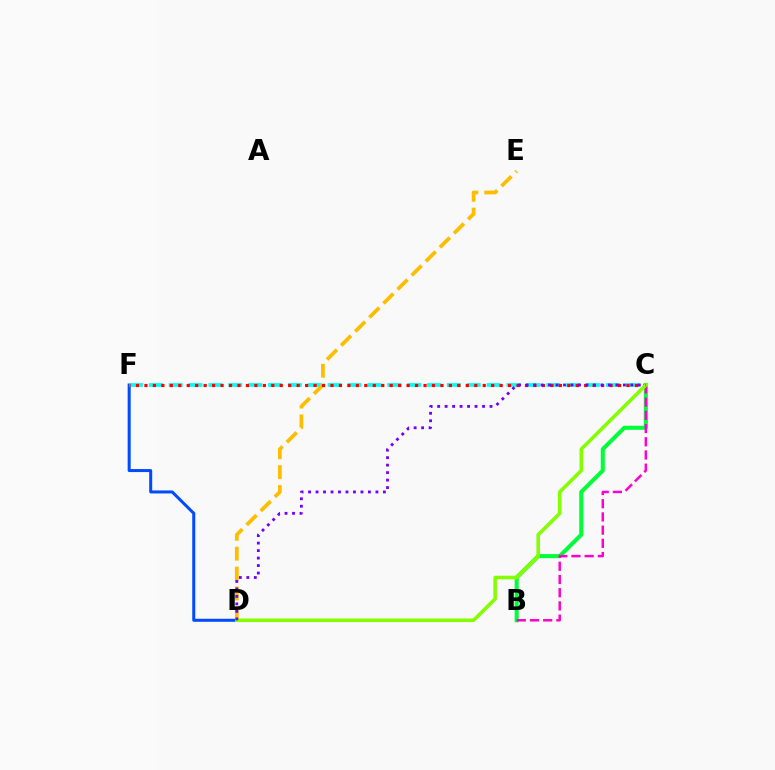{('B', 'C'): [{'color': '#00ff39', 'line_style': 'solid', 'thickness': 2.93}, {'color': '#ff00cf', 'line_style': 'dashed', 'thickness': 1.79}], ('D', 'F'): [{'color': '#004bff', 'line_style': 'solid', 'thickness': 2.17}], ('C', 'F'): [{'color': '#00fff6', 'line_style': 'dashed', 'thickness': 2.7}, {'color': '#ff0000', 'line_style': 'dotted', 'thickness': 2.3}], ('D', 'E'): [{'color': '#ffbd00', 'line_style': 'dashed', 'thickness': 2.7}], ('C', 'D'): [{'color': '#84ff00', 'line_style': 'solid', 'thickness': 2.56}, {'color': '#7200ff', 'line_style': 'dotted', 'thickness': 2.03}]}